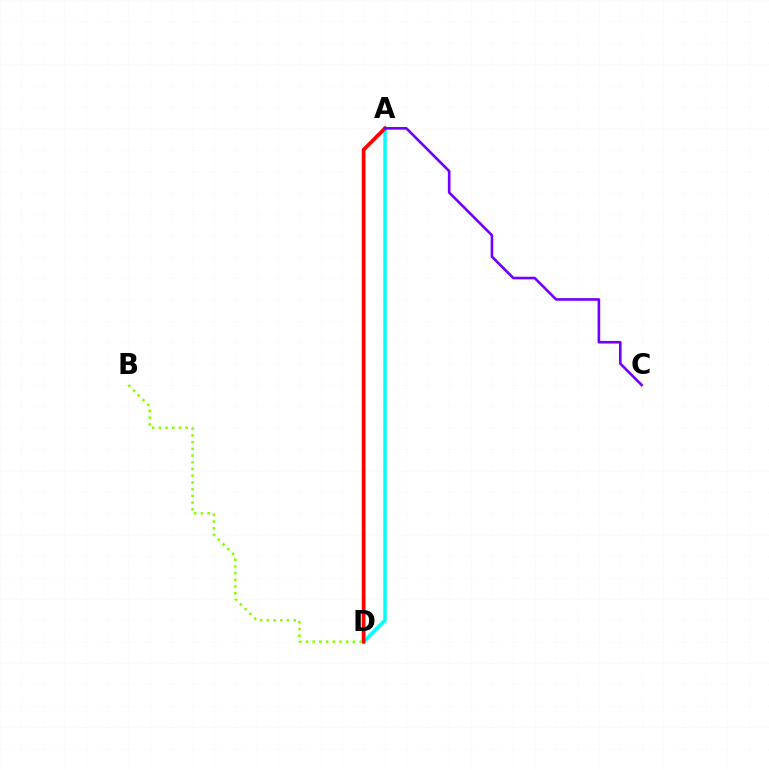{('A', 'D'): [{'color': '#00fff6', 'line_style': 'solid', 'thickness': 2.49}, {'color': '#ff0000', 'line_style': 'solid', 'thickness': 2.71}], ('B', 'D'): [{'color': '#84ff00', 'line_style': 'dotted', 'thickness': 1.83}], ('A', 'C'): [{'color': '#7200ff', 'line_style': 'solid', 'thickness': 1.9}]}